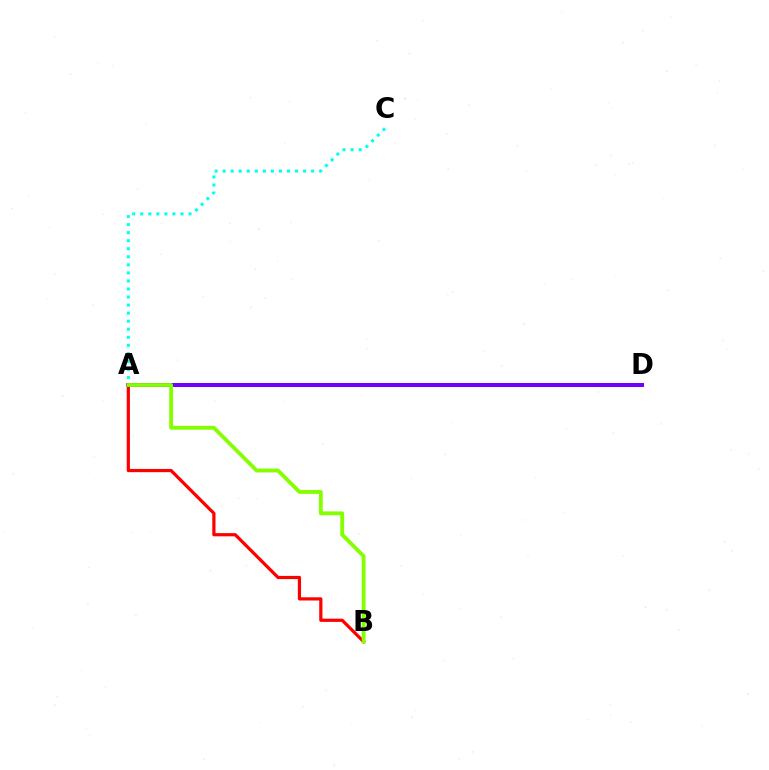{('A', 'D'): [{'color': '#7200ff', 'line_style': 'solid', 'thickness': 2.88}], ('A', 'C'): [{'color': '#00fff6', 'line_style': 'dotted', 'thickness': 2.19}], ('A', 'B'): [{'color': '#ff0000', 'line_style': 'solid', 'thickness': 2.31}, {'color': '#84ff00', 'line_style': 'solid', 'thickness': 2.76}]}